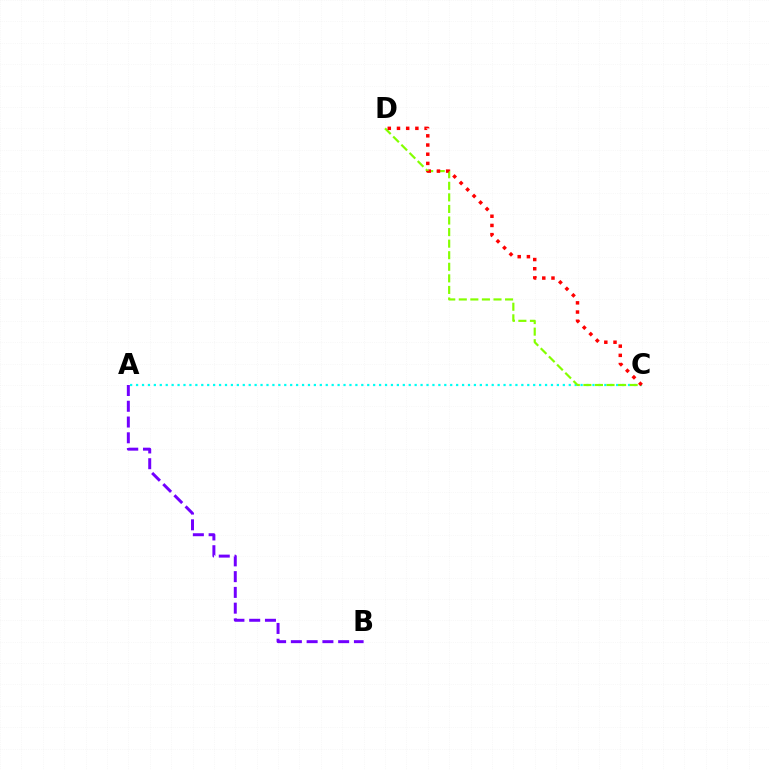{('A', 'C'): [{'color': '#00fff6', 'line_style': 'dotted', 'thickness': 1.61}], ('C', 'D'): [{'color': '#84ff00', 'line_style': 'dashed', 'thickness': 1.57}, {'color': '#ff0000', 'line_style': 'dotted', 'thickness': 2.5}], ('A', 'B'): [{'color': '#7200ff', 'line_style': 'dashed', 'thickness': 2.14}]}